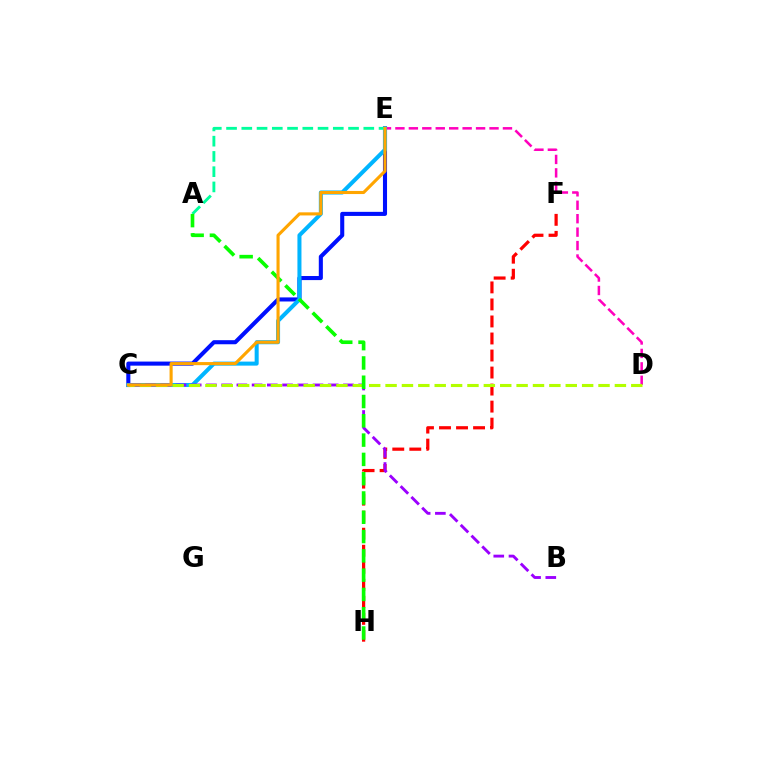{('D', 'E'): [{'color': '#ff00bd', 'line_style': 'dashed', 'thickness': 1.83}], ('F', 'H'): [{'color': '#ff0000', 'line_style': 'dashed', 'thickness': 2.31}], ('C', 'E'): [{'color': '#0010ff', 'line_style': 'solid', 'thickness': 2.94}, {'color': '#00b5ff', 'line_style': 'solid', 'thickness': 2.9}, {'color': '#ffa500', 'line_style': 'solid', 'thickness': 2.23}], ('B', 'C'): [{'color': '#9b00ff', 'line_style': 'dashed', 'thickness': 2.07}], ('C', 'D'): [{'color': '#b3ff00', 'line_style': 'dashed', 'thickness': 2.23}], ('A', 'E'): [{'color': '#00ff9d', 'line_style': 'dashed', 'thickness': 2.07}], ('A', 'H'): [{'color': '#08ff00', 'line_style': 'dashed', 'thickness': 2.62}]}